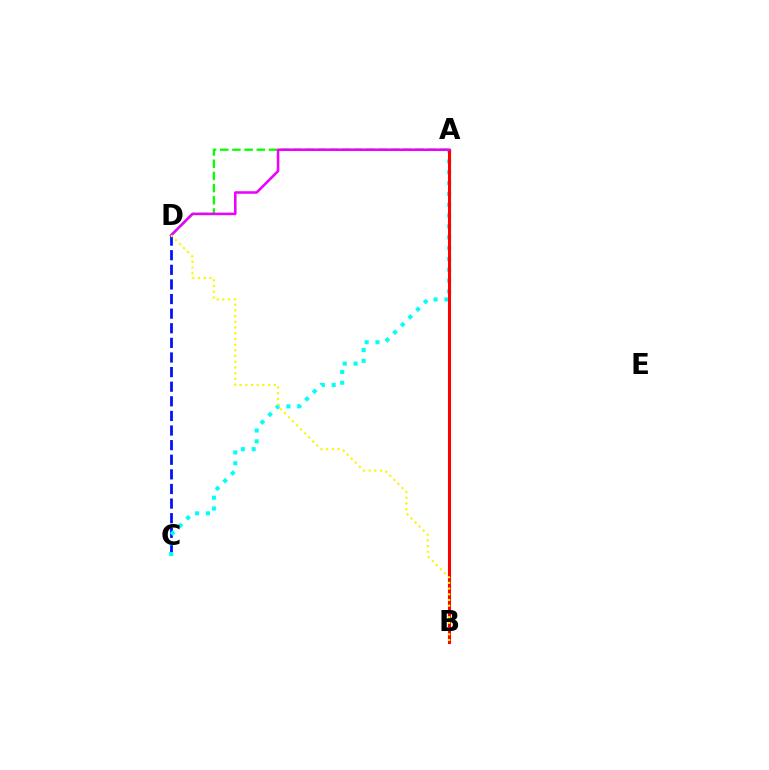{('C', 'D'): [{'color': '#0010ff', 'line_style': 'dashed', 'thickness': 1.98}], ('A', 'C'): [{'color': '#00fff6', 'line_style': 'dotted', 'thickness': 2.94}], ('A', 'B'): [{'color': '#ff0000', 'line_style': 'solid', 'thickness': 2.21}], ('A', 'D'): [{'color': '#08ff00', 'line_style': 'dashed', 'thickness': 1.66}, {'color': '#ee00ff', 'line_style': 'solid', 'thickness': 1.84}], ('B', 'D'): [{'color': '#fcf500', 'line_style': 'dotted', 'thickness': 1.55}]}